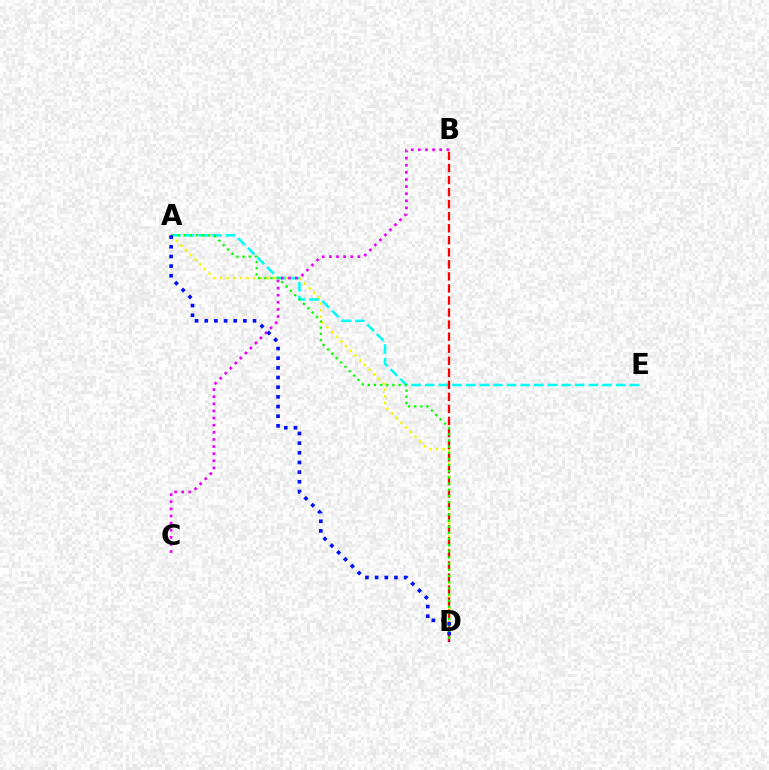{('A', 'D'): [{'color': '#fcf500', 'line_style': 'dotted', 'thickness': 1.8}, {'color': '#08ff00', 'line_style': 'dotted', 'thickness': 1.67}, {'color': '#0010ff', 'line_style': 'dotted', 'thickness': 2.63}], ('A', 'E'): [{'color': '#00fff6', 'line_style': 'dashed', 'thickness': 1.85}], ('B', 'C'): [{'color': '#ee00ff', 'line_style': 'dotted', 'thickness': 1.93}], ('B', 'D'): [{'color': '#ff0000', 'line_style': 'dashed', 'thickness': 1.64}]}